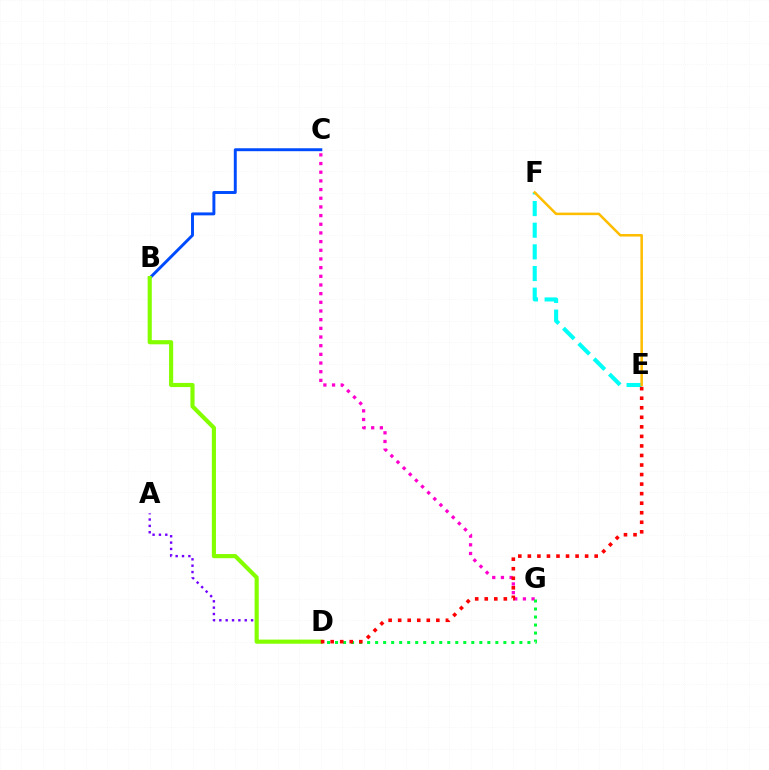{('C', 'G'): [{'color': '#ff00cf', 'line_style': 'dotted', 'thickness': 2.36}], ('A', 'D'): [{'color': '#7200ff', 'line_style': 'dotted', 'thickness': 1.73}], ('E', 'F'): [{'color': '#00fff6', 'line_style': 'dashed', 'thickness': 2.94}, {'color': '#ffbd00', 'line_style': 'solid', 'thickness': 1.81}], ('B', 'C'): [{'color': '#004bff', 'line_style': 'solid', 'thickness': 2.11}], ('B', 'D'): [{'color': '#84ff00', 'line_style': 'solid', 'thickness': 2.98}], ('D', 'G'): [{'color': '#00ff39', 'line_style': 'dotted', 'thickness': 2.18}], ('D', 'E'): [{'color': '#ff0000', 'line_style': 'dotted', 'thickness': 2.59}]}